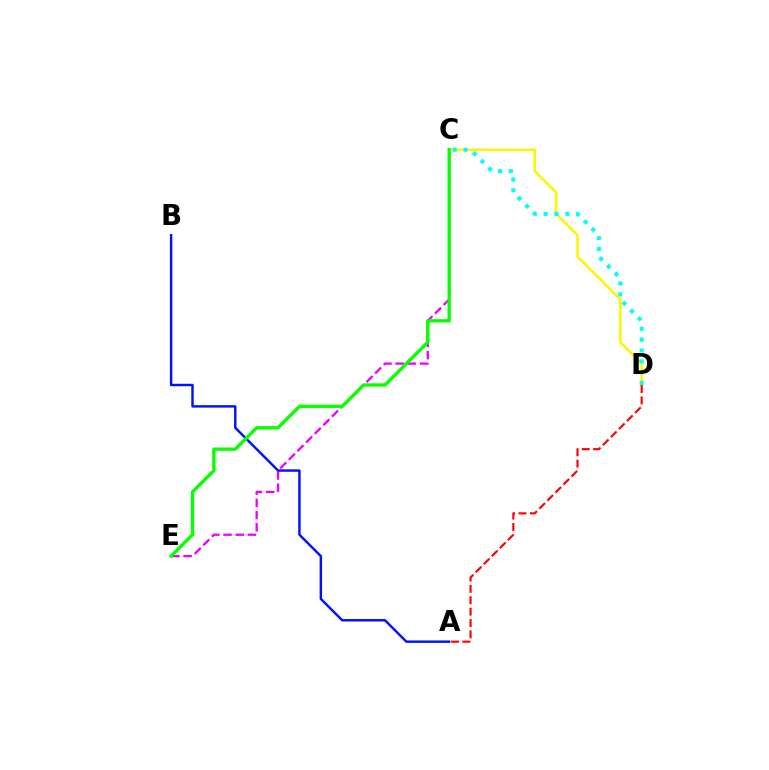{('C', 'D'): [{'color': '#fcf500', 'line_style': 'solid', 'thickness': 1.82}, {'color': '#00fff6', 'line_style': 'dotted', 'thickness': 2.94}], ('C', 'E'): [{'color': '#ee00ff', 'line_style': 'dashed', 'thickness': 1.66}, {'color': '#08ff00', 'line_style': 'solid', 'thickness': 2.4}], ('A', 'B'): [{'color': '#0010ff', 'line_style': 'solid', 'thickness': 1.75}], ('A', 'D'): [{'color': '#ff0000', 'line_style': 'dashed', 'thickness': 1.55}]}